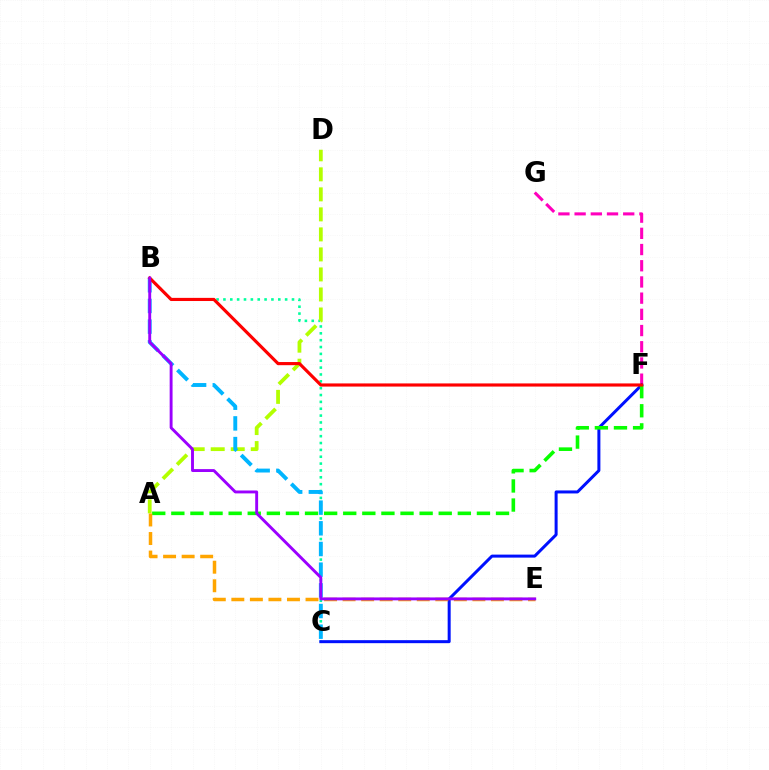{('B', 'C'): [{'color': '#00ff9d', 'line_style': 'dotted', 'thickness': 1.86}, {'color': '#00b5ff', 'line_style': 'dashed', 'thickness': 2.81}], ('A', 'D'): [{'color': '#b3ff00', 'line_style': 'dashed', 'thickness': 2.72}], ('F', 'G'): [{'color': '#ff00bd', 'line_style': 'dashed', 'thickness': 2.2}], ('C', 'F'): [{'color': '#0010ff', 'line_style': 'solid', 'thickness': 2.16}], ('A', 'F'): [{'color': '#08ff00', 'line_style': 'dashed', 'thickness': 2.59}], ('A', 'E'): [{'color': '#ffa500', 'line_style': 'dashed', 'thickness': 2.52}], ('B', 'F'): [{'color': '#ff0000', 'line_style': 'solid', 'thickness': 2.27}], ('B', 'E'): [{'color': '#9b00ff', 'line_style': 'solid', 'thickness': 2.09}]}